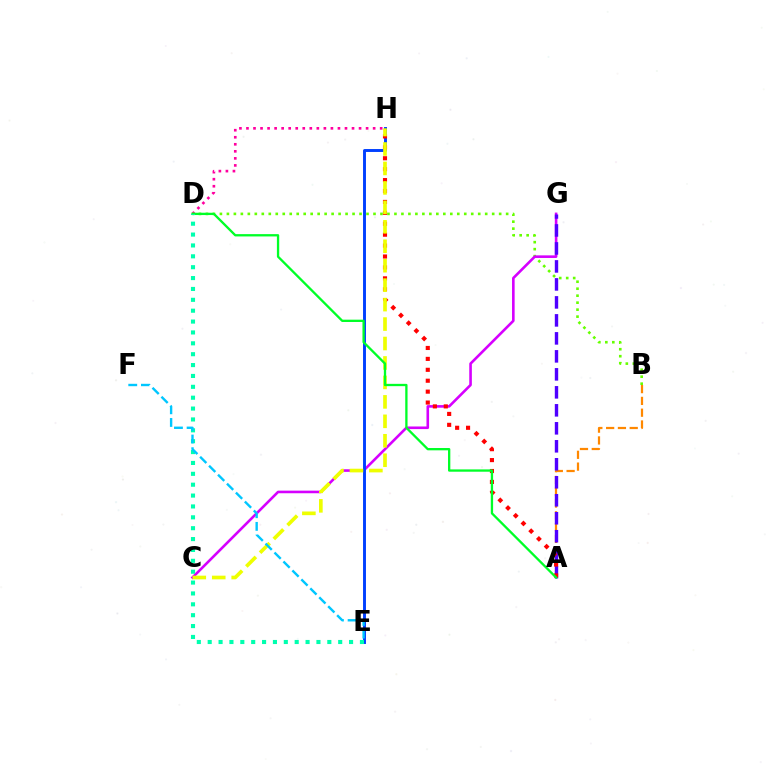{('D', 'H'): [{'color': '#ff00a0', 'line_style': 'dotted', 'thickness': 1.91}], ('B', 'D'): [{'color': '#66ff00', 'line_style': 'dotted', 'thickness': 1.9}], ('A', 'B'): [{'color': '#ff8800', 'line_style': 'dashed', 'thickness': 1.6}], ('C', 'G'): [{'color': '#d600ff', 'line_style': 'solid', 'thickness': 1.87}], ('E', 'H'): [{'color': '#003fff', 'line_style': 'solid', 'thickness': 2.11}], ('A', 'G'): [{'color': '#4f00ff', 'line_style': 'dashed', 'thickness': 2.44}], ('A', 'H'): [{'color': '#ff0000', 'line_style': 'dotted', 'thickness': 2.97}], ('C', 'H'): [{'color': '#eeff00', 'line_style': 'dashed', 'thickness': 2.64}], ('A', 'D'): [{'color': '#00ff27', 'line_style': 'solid', 'thickness': 1.66}], ('D', 'E'): [{'color': '#00ffaf', 'line_style': 'dotted', 'thickness': 2.95}], ('E', 'F'): [{'color': '#00c7ff', 'line_style': 'dashed', 'thickness': 1.72}]}